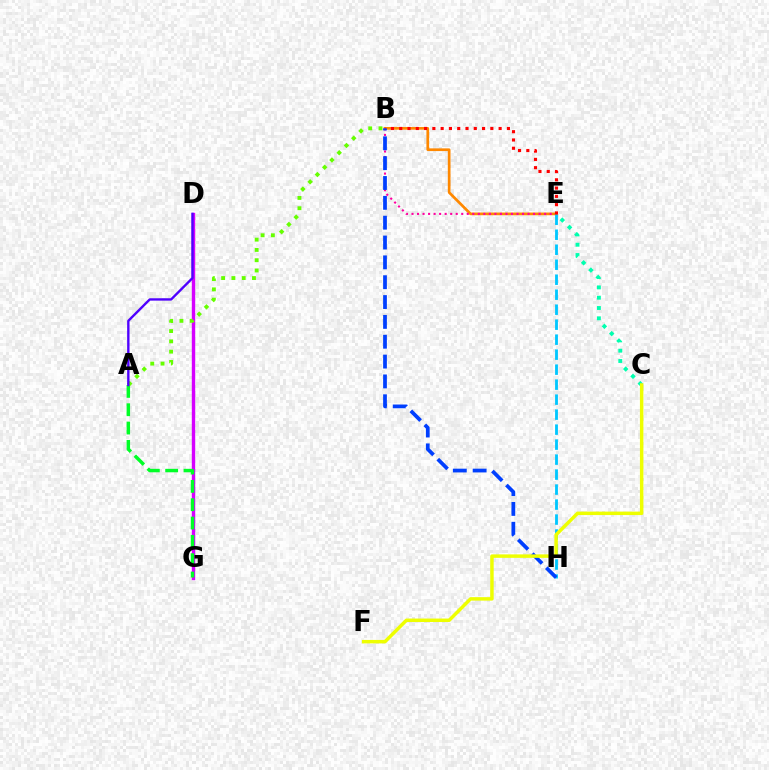{('B', 'E'): [{'color': '#ff8800', 'line_style': 'solid', 'thickness': 1.95}, {'color': '#ff00a0', 'line_style': 'dotted', 'thickness': 1.5}, {'color': '#ff0000', 'line_style': 'dotted', 'thickness': 2.25}], ('D', 'G'): [{'color': '#d600ff', 'line_style': 'solid', 'thickness': 2.44}], ('C', 'E'): [{'color': '#00ffaf', 'line_style': 'dotted', 'thickness': 2.8}], ('E', 'H'): [{'color': '#00c7ff', 'line_style': 'dashed', 'thickness': 2.04}], ('B', 'H'): [{'color': '#003fff', 'line_style': 'dashed', 'thickness': 2.7}], ('A', 'G'): [{'color': '#00ff27', 'line_style': 'dashed', 'thickness': 2.49}], ('C', 'F'): [{'color': '#eeff00', 'line_style': 'solid', 'thickness': 2.5}], ('A', 'B'): [{'color': '#66ff00', 'line_style': 'dotted', 'thickness': 2.79}], ('A', 'D'): [{'color': '#4f00ff', 'line_style': 'solid', 'thickness': 1.71}]}